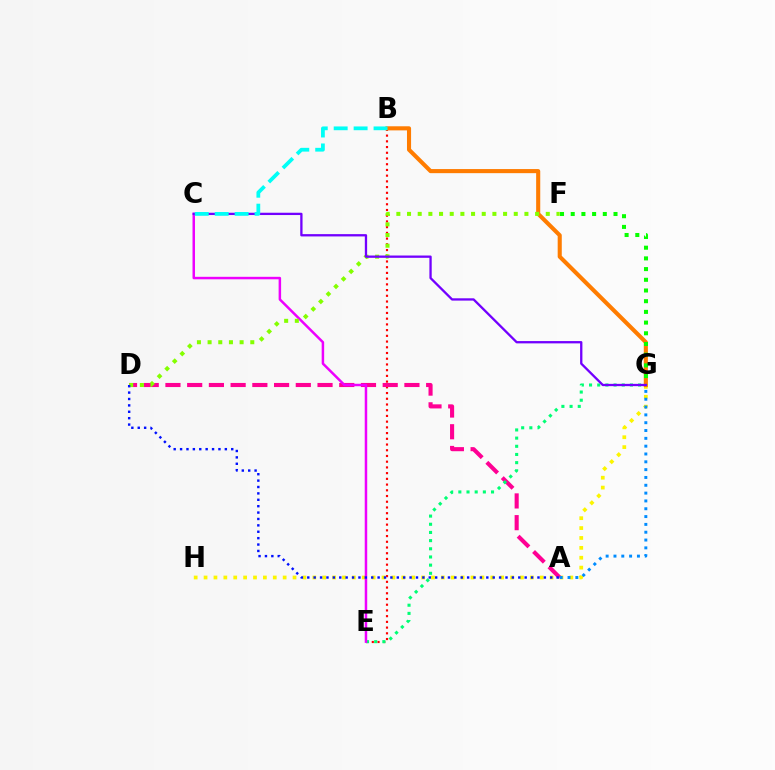{('G', 'H'): [{'color': '#fcf500', 'line_style': 'dotted', 'thickness': 2.69}], ('B', 'E'): [{'color': '#ff0000', 'line_style': 'dotted', 'thickness': 1.55}], ('A', 'D'): [{'color': '#ff0094', 'line_style': 'dashed', 'thickness': 2.95}, {'color': '#0010ff', 'line_style': 'dotted', 'thickness': 1.74}], ('B', 'G'): [{'color': '#ff7c00', 'line_style': 'solid', 'thickness': 2.95}], ('E', 'G'): [{'color': '#00ff74', 'line_style': 'dotted', 'thickness': 2.22}], ('F', 'G'): [{'color': '#08ff00', 'line_style': 'dotted', 'thickness': 2.91}], ('C', 'E'): [{'color': '#ee00ff', 'line_style': 'solid', 'thickness': 1.79}], ('D', 'F'): [{'color': '#84ff00', 'line_style': 'dotted', 'thickness': 2.9}], ('A', 'G'): [{'color': '#008cff', 'line_style': 'dotted', 'thickness': 2.13}], ('C', 'G'): [{'color': '#7200ff', 'line_style': 'solid', 'thickness': 1.66}], ('B', 'C'): [{'color': '#00fff6', 'line_style': 'dashed', 'thickness': 2.71}]}